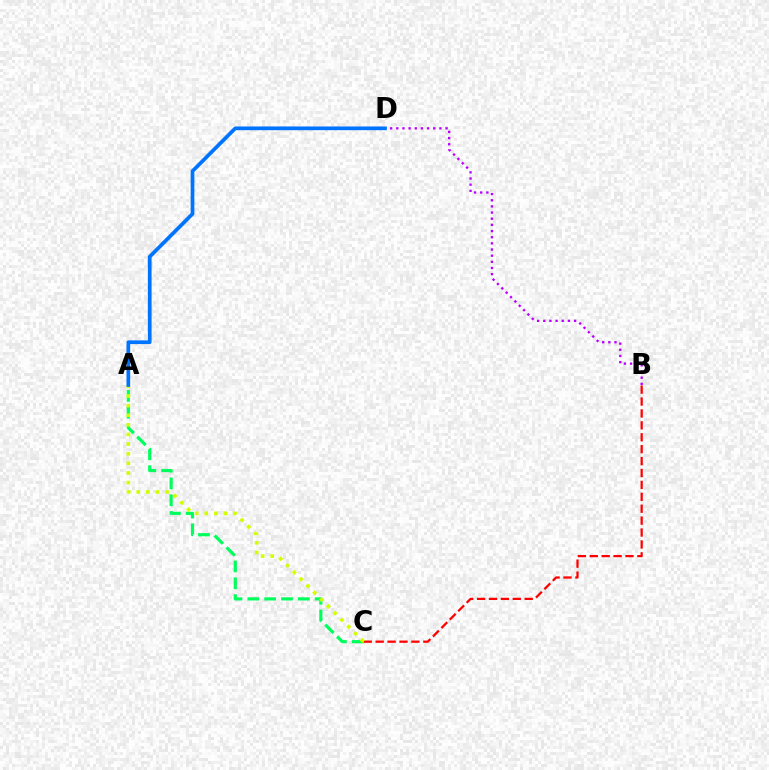{('B', 'C'): [{'color': '#ff0000', 'line_style': 'dashed', 'thickness': 1.62}], ('A', 'C'): [{'color': '#00ff5c', 'line_style': 'dashed', 'thickness': 2.29}, {'color': '#d1ff00', 'line_style': 'dotted', 'thickness': 2.61}], ('B', 'D'): [{'color': '#b900ff', 'line_style': 'dotted', 'thickness': 1.67}], ('A', 'D'): [{'color': '#0074ff', 'line_style': 'solid', 'thickness': 2.67}]}